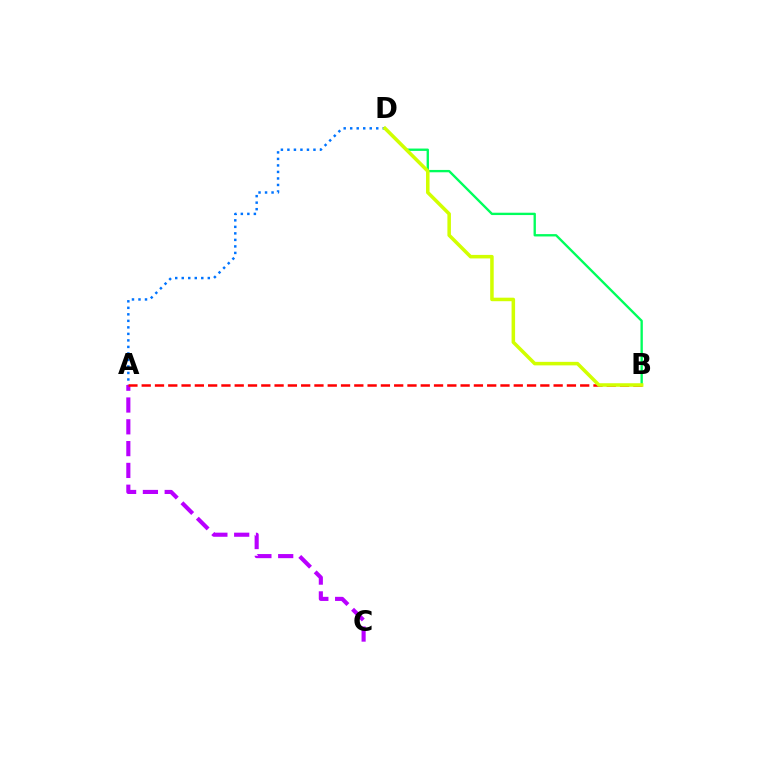{('A', 'C'): [{'color': '#b900ff', 'line_style': 'dashed', 'thickness': 2.96}], ('A', 'D'): [{'color': '#0074ff', 'line_style': 'dotted', 'thickness': 1.77}], ('B', 'D'): [{'color': '#00ff5c', 'line_style': 'solid', 'thickness': 1.69}, {'color': '#d1ff00', 'line_style': 'solid', 'thickness': 2.54}], ('A', 'B'): [{'color': '#ff0000', 'line_style': 'dashed', 'thickness': 1.81}]}